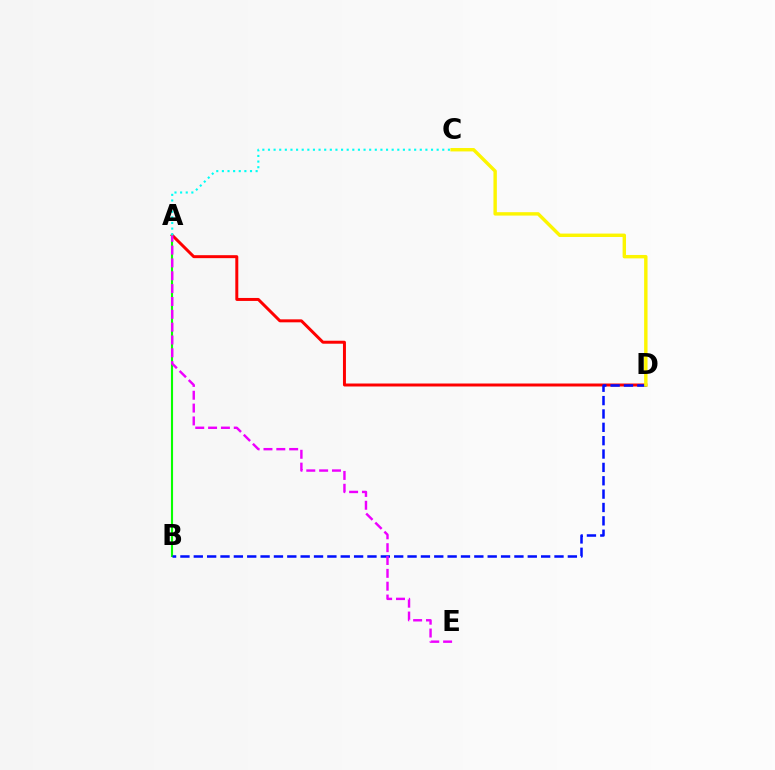{('A', 'D'): [{'color': '#ff0000', 'line_style': 'solid', 'thickness': 2.14}], ('A', 'B'): [{'color': '#08ff00', 'line_style': 'solid', 'thickness': 1.52}], ('B', 'D'): [{'color': '#0010ff', 'line_style': 'dashed', 'thickness': 1.81}], ('A', 'E'): [{'color': '#ee00ff', 'line_style': 'dashed', 'thickness': 1.74}], ('A', 'C'): [{'color': '#00fff6', 'line_style': 'dotted', 'thickness': 1.53}], ('C', 'D'): [{'color': '#fcf500', 'line_style': 'solid', 'thickness': 2.45}]}